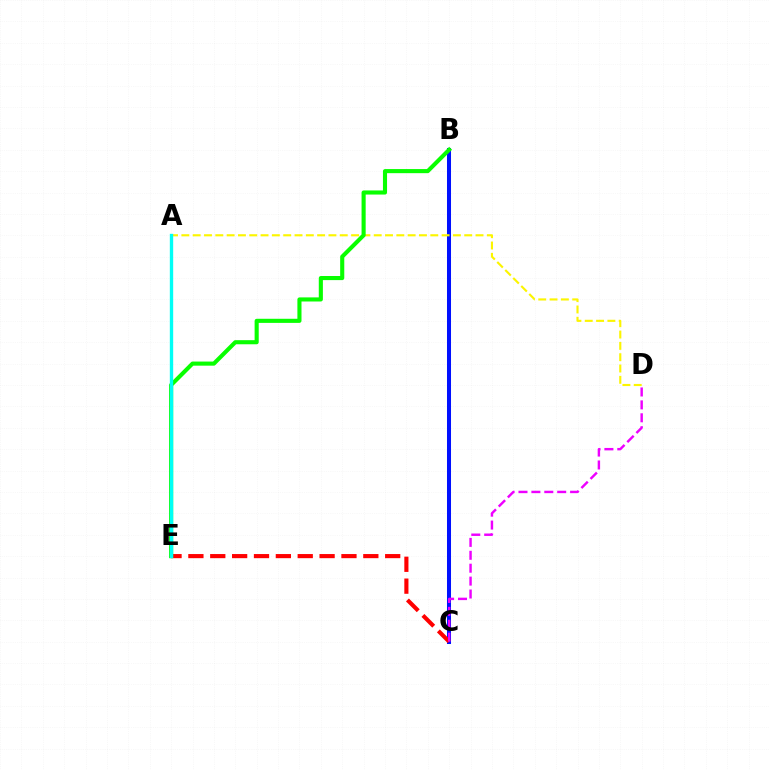{('B', 'C'): [{'color': '#0010ff', 'line_style': 'solid', 'thickness': 2.9}], ('C', 'E'): [{'color': '#ff0000', 'line_style': 'dashed', 'thickness': 2.97}], ('C', 'D'): [{'color': '#ee00ff', 'line_style': 'dashed', 'thickness': 1.75}], ('A', 'D'): [{'color': '#fcf500', 'line_style': 'dashed', 'thickness': 1.54}], ('B', 'E'): [{'color': '#08ff00', 'line_style': 'solid', 'thickness': 2.95}], ('A', 'E'): [{'color': '#00fff6', 'line_style': 'solid', 'thickness': 2.42}]}